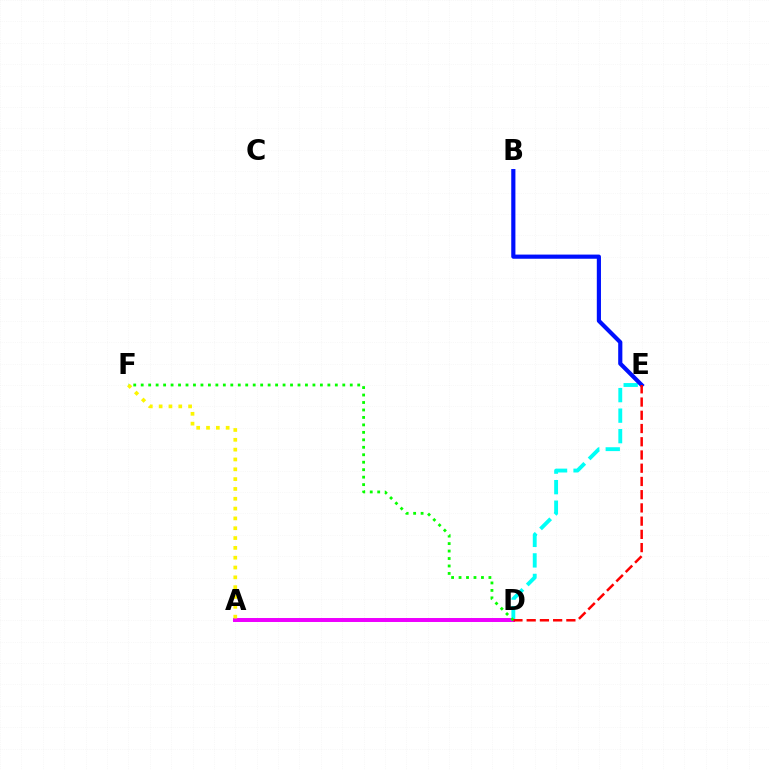{('A', 'D'): [{'color': '#ee00ff', 'line_style': 'solid', 'thickness': 2.87}], ('D', 'E'): [{'color': '#00fff6', 'line_style': 'dashed', 'thickness': 2.79}, {'color': '#ff0000', 'line_style': 'dashed', 'thickness': 1.8}], ('D', 'F'): [{'color': '#08ff00', 'line_style': 'dotted', 'thickness': 2.03}], ('B', 'E'): [{'color': '#0010ff', 'line_style': 'solid', 'thickness': 3.0}], ('A', 'F'): [{'color': '#fcf500', 'line_style': 'dotted', 'thickness': 2.67}]}